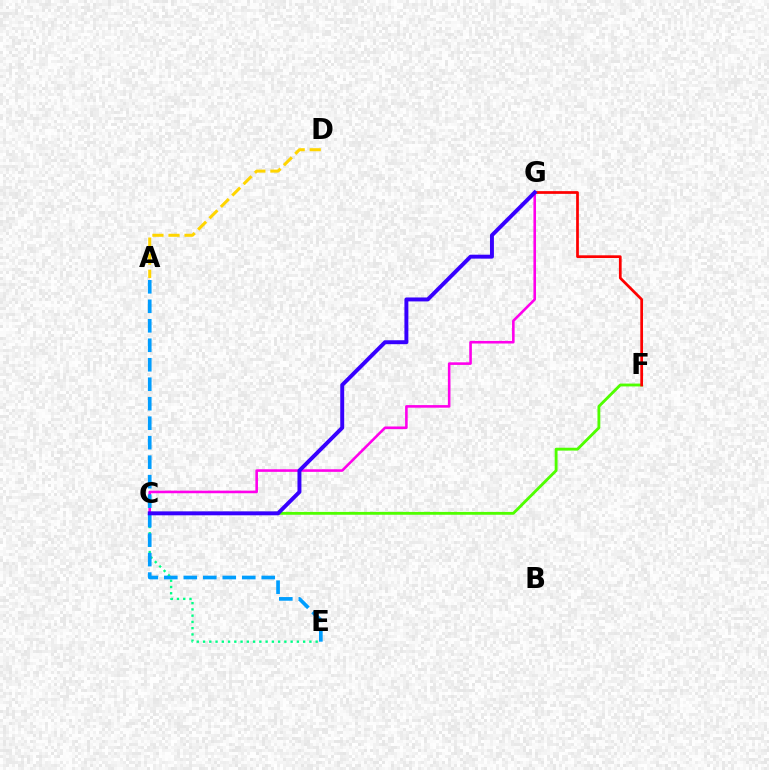{('C', 'F'): [{'color': '#4fff00', 'line_style': 'solid', 'thickness': 2.05}], ('C', 'E'): [{'color': '#00ff86', 'line_style': 'dotted', 'thickness': 1.7}], ('A', 'D'): [{'color': '#ffd500', 'line_style': 'dashed', 'thickness': 2.18}], ('F', 'G'): [{'color': '#ff0000', 'line_style': 'solid', 'thickness': 1.96}], ('C', 'G'): [{'color': '#ff00ed', 'line_style': 'solid', 'thickness': 1.87}, {'color': '#3700ff', 'line_style': 'solid', 'thickness': 2.84}], ('A', 'E'): [{'color': '#009eff', 'line_style': 'dashed', 'thickness': 2.65}]}